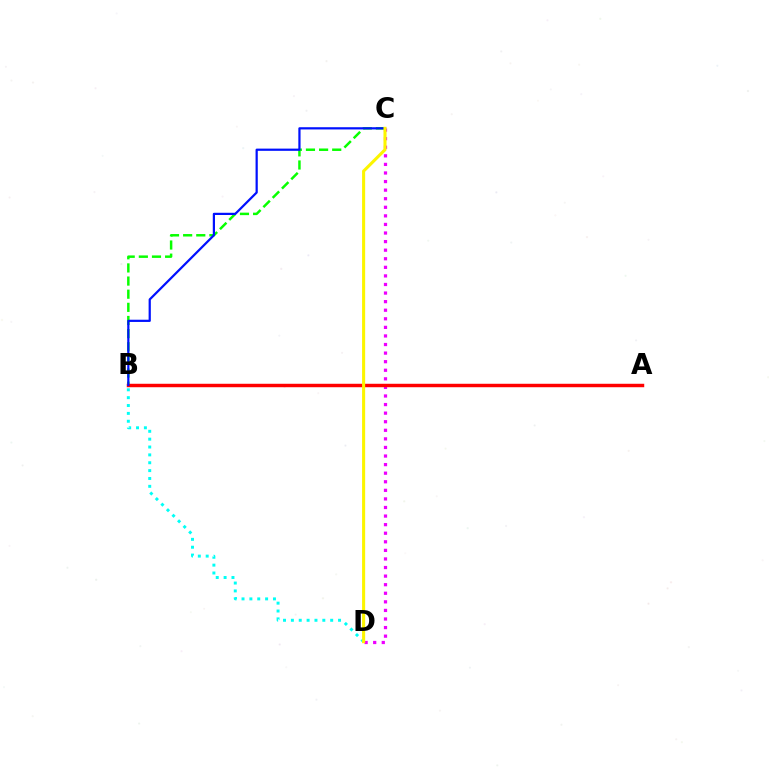{('C', 'D'): [{'color': '#ee00ff', 'line_style': 'dotted', 'thickness': 2.33}, {'color': '#fcf500', 'line_style': 'solid', 'thickness': 2.21}], ('B', 'C'): [{'color': '#08ff00', 'line_style': 'dashed', 'thickness': 1.78}, {'color': '#0010ff', 'line_style': 'solid', 'thickness': 1.6}], ('B', 'D'): [{'color': '#00fff6', 'line_style': 'dotted', 'thickness': 2.14}], ('A', 'B'): [{'color': '#ff0000', 'line_style': 'solid', 'thickness': 2.49}]}